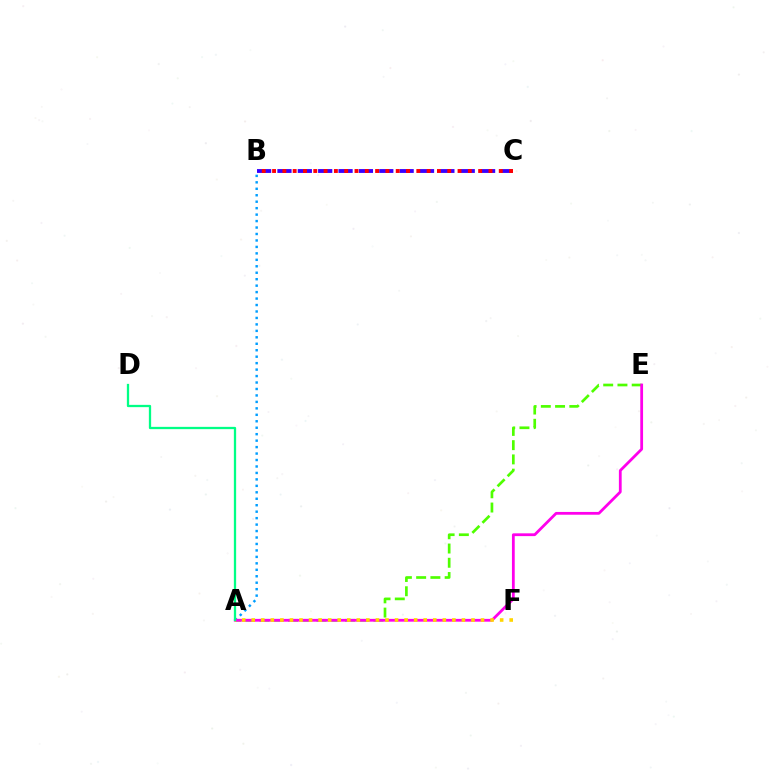{('B', 'C'): [{'color': '#3700ff', 'line_style': 'dashed', 'thickness': 2.77}, {'color': '#ff0000', 'line_style': 'dotted', 'thickness': 2.8}], ('A', 'B'): [{'color': '#009eff', 'line_style': 'dotted', 'thickness': 1.75}], ('A', 'E'): [{'color': '#4fff00', 'line_style': 'dashed', 'thickness': 1.94}, {'color': '#ff00ed', 'line_style': 'solid', 'thickness': 2.0}], ('A', 'F'): [{'color': '#ffd500', 'line_style': 'dotted', 'thickness': 2.6}], ('A', 'D'): [{'color': '#00ff86', 'line_style': 'solid', 'thickness': 1.64}]}